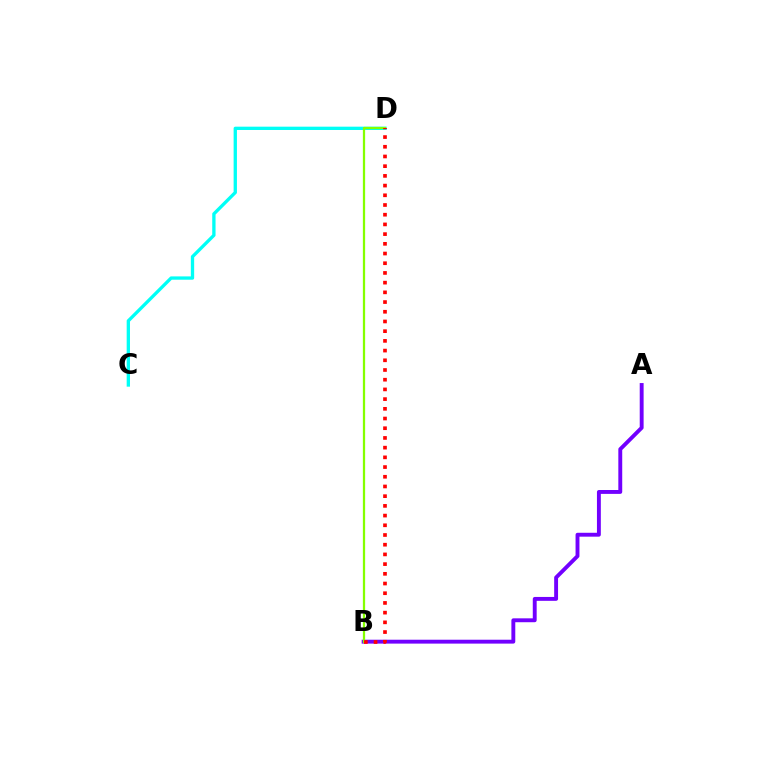{('A', 'B'): [{'color': '#7200ff', 'line_style': 'solid', 'thickness': 2.8}], ('C', 'D'): [{'color': '#00fff6', 'line_style': 'solid', 'thickness': 2.39}], ('B', 'D'): [{'color': '#84ff00', 'line_style': 'solid', 'thickness': 1.62}, {'color': '#ff0000', 'line_style': 'dotted', 'thickness': 2.64}]}